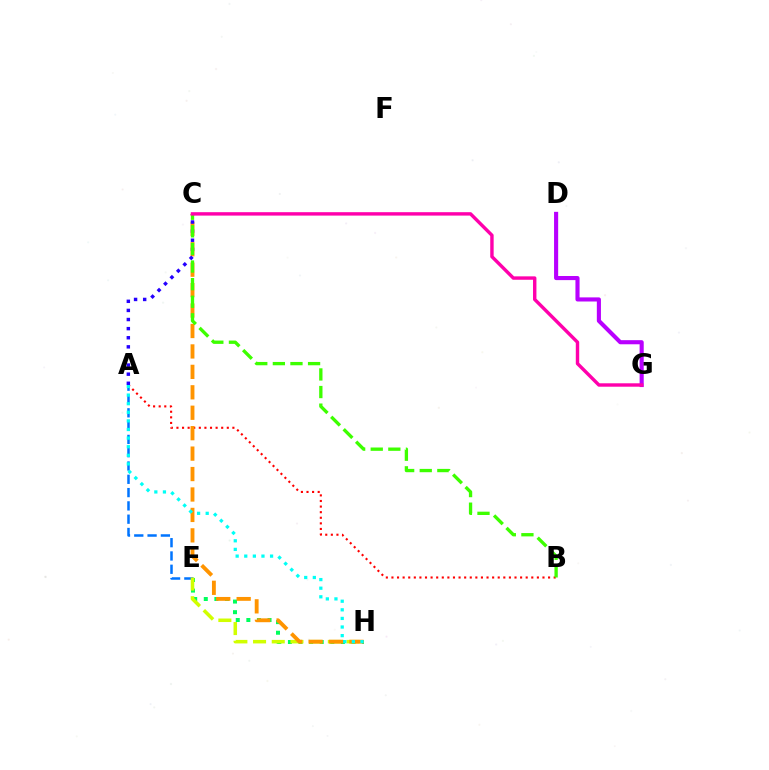{('A', 'E'): [{'color': '#0074ff', 'line_style': 'dashed', 'thickness': 1.81}], ('E', 'H'): [{'color': '#00ff5c', 'line_style': 'dotted', 'thickness': 2.88}, {'color': '#d1ff00', 'line_style': 'dashed', 'thickness': 2.54}], ('A', 'B'): [{'color': '#ff0000', 'line_style': 'dotted', 'thickness': 1.52}], ('C', 'H'): [{'color': '#ff9400', 'line_style': 'dashed', 'thickness': 2.78}], ('A', 'C'): [{'color': '#2500ff', 'line_style': 'dotted', 'thickness': 2.47}], ('B', 'C'): [{'color': '#3dff00', 'line_style': 'dashed', 'thickness': 2.39}], ('A', 'H'): [{'color': '#00fff6', 'line_style': 'dotted', 'thickness': 2.34}], ('D', 'G'): [{'color': '#b900ff', 'line_style': 'solid', 'thickness': 2.96}], ('C', 'G'): [{'color': '#ff00ac', 'line_style': 'solid', 'thickness': 2.46}]}